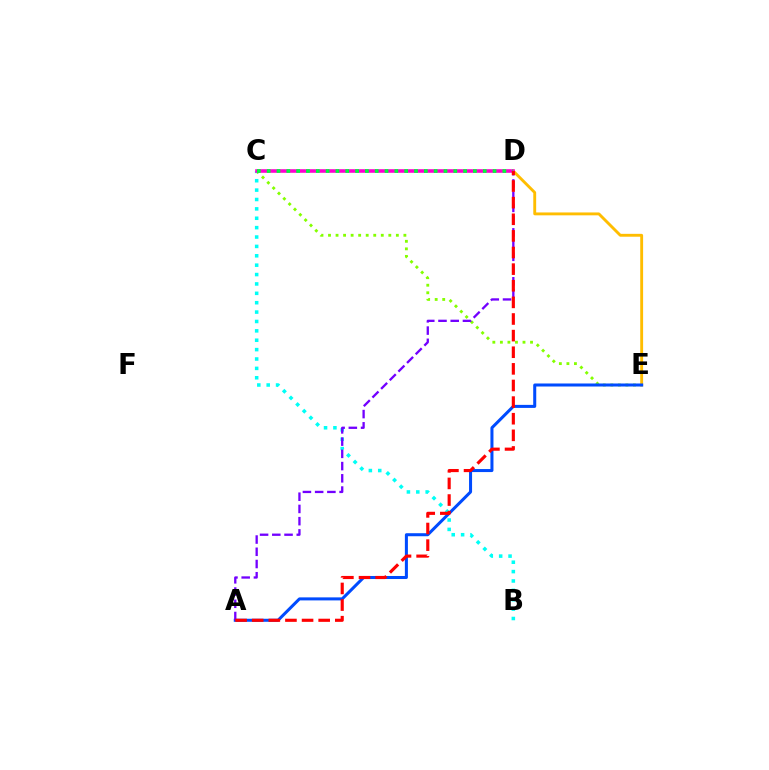{('C', 'E'): [{'color': '#84ff00', 'line_style': 'dotted', 'thickness': 2.05}], ('D', 'E'): [{'color': '#ffbd00', 'line_style': 'solid', 'thickness': 2.07}], ('B', 'C'): [{'color': '#00fff6', 'line_style': 'dotted', 'thickness': 2.55}], ('A', 'E'): [{'color': '#004bff', 'line_style': 'solid', 'thickness': 2.18}], ('A', 'D'): [{'color': '#7200ff', 'line_style': 'dashed', 'thickness': 1.66}, {'color': '#ff0000', 'line_style': 'dashed', 'thickness': 2.26}], ('C', 'D'): [{'color': '#ff00cf', 'line_style': 'solid', 'thickness': 2.59}, {'color': '#00ff39', 'line_style': 'dotted', 'thickness': 2.67}]}